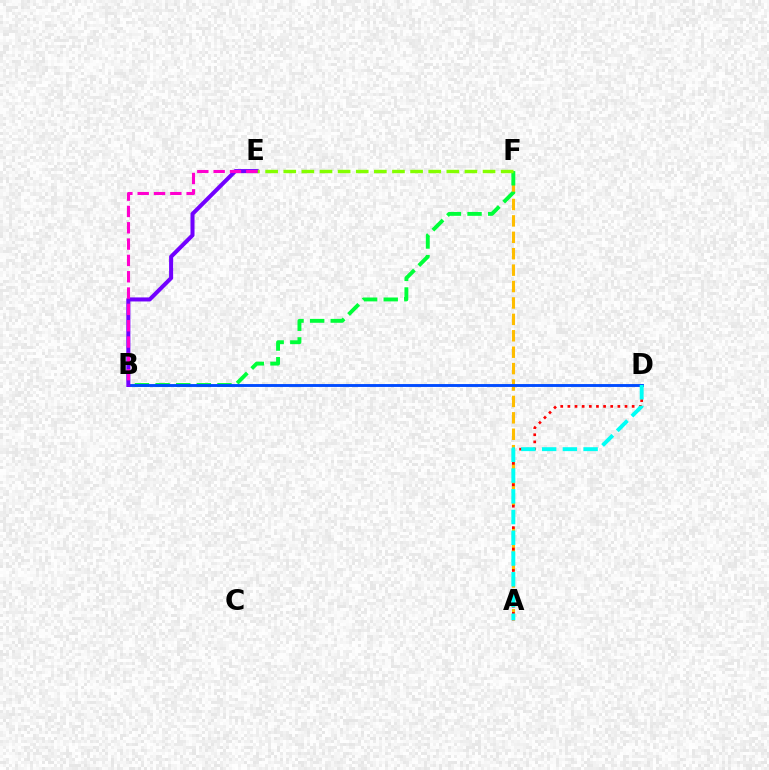{('A', 'F'): [{'color': '#ffbd00', 'line_style': 'dashed', 'thickness': 2.23}], ('A', 'D'): [{'color': '#ff0000', 'line_style': 'dotted', 'thickness': 1.94}, {'color': '#00fff6', 'line_style': 'dashed', 'thickness': 2.82}], ('B', 'F'): [{'color': '#00ff39', 'line_style': 'dashed', 'thickness': 2.8}], ('B', 'D'): [{'color': '#004bff', 'line_style': 'solid', 'thickness': 2.07}], ('B', 'E'): [{'color': '#7200ff', 'line_style': 'solid', 'thickness': 2.91}, {'color': '#ff00cf', 'line_style': 'dashed', 'thickness': 2.22}], ('E', 'F'): [{'color': '#84ff00', 'line_style': 'dashed', 'thickness': 2.46}]}